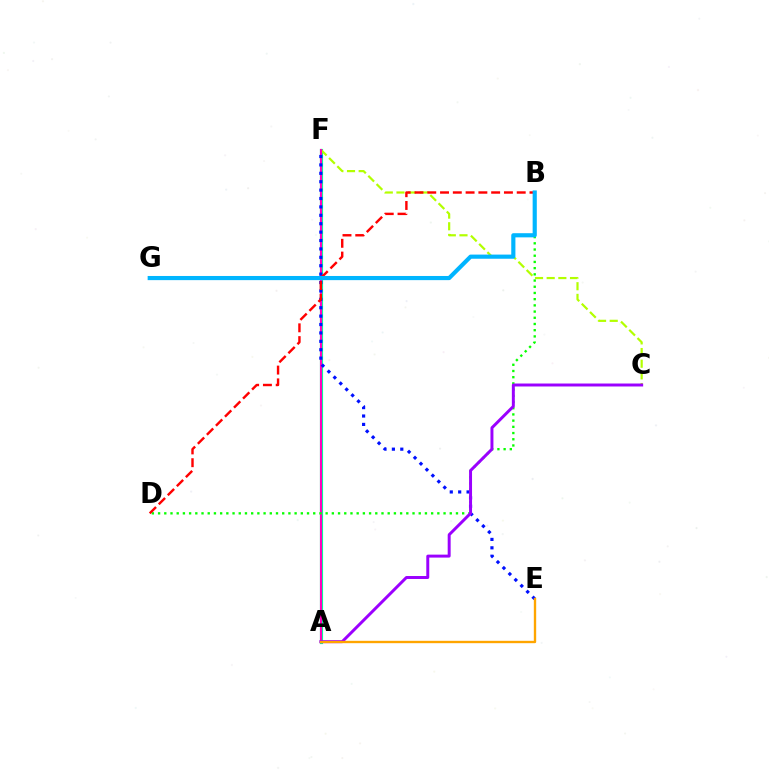{('A', 'F'): [{'color': '#00ff9d', 'line_style': 'solid', 'thickness': 2.28}, {'color': '#ff00bd', 'line_style': 'solid', 'thickness': 1.52}], ('C', 'F'): [{'color': '#b3ff00', 'line_style': 'dashed', 'thickness': 1.58}], ('E', 'F'): [{'color': '#0010ff', 'line_style': 'dotted', 'thickness': 2.28}], ('B', 'D'): [{'color': '#08ff00', 'line_style': 'dotted', 'thickness': 1.69}, {'color': '#ff0000', 'line_style': 'dashed', 'thickness': 1.74}], ('A', 'C'): [{'color': '#9b00ff', 'line_style': 'solid', 'thickness': 2.13}], ('B', 'G'): [{'color': '#00b5ff', 'line_style': 'solid', 'thickness': 2.99}], ('A', 'E'): [{'color': '#ffa500', 'line_style': 'solid', 'thickness': 1.7}]}